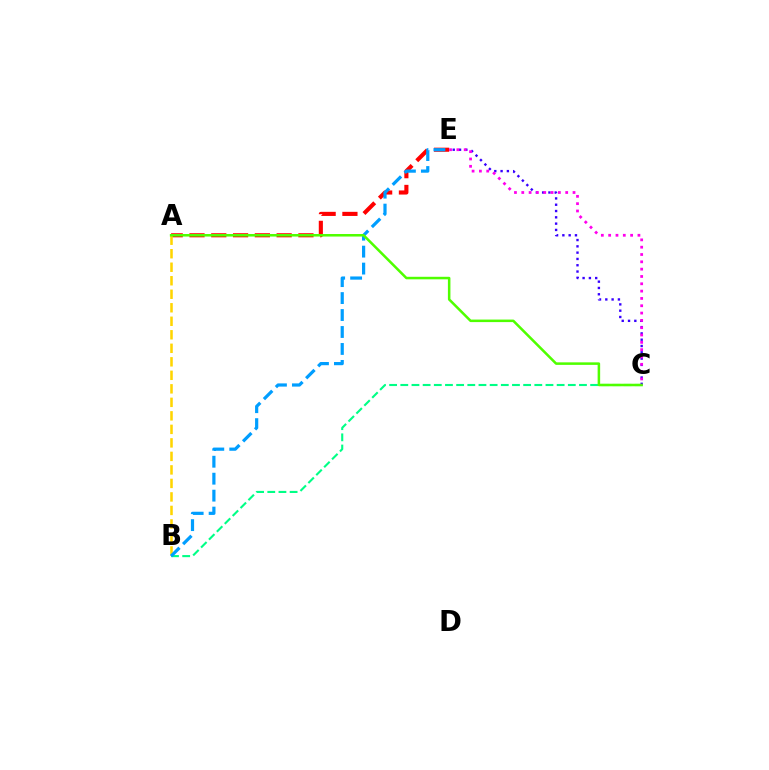{('B', 'C'): [{'color': '#00ff86', 'line_style': 'dashed', 'thickness': 1.52}], ('A', 'E'): [{'color': '#ff0000', 'line_style': 'dashed', 'thickness': 2.96}], ('A', 'B'): [{'color': '#ffd500', 'line_style': 'dashed', 'thickness': 1.84}], ('B', 'E'): [{'color': '#009eff', 'line_style': 'dashed', 'thickness': 2.3}], ('C', 'E'): [{'color': '#3700ff', 'line_style': 'dotted', 'thickness': 1.71}, {'color': '#ff00ed', 'line_style': 'dotted', 'thickness': 1.99}], ('A', 'C'): [{'color': '#4fff00', 'line_style': 'solid', 'thickness': 1.82}]}